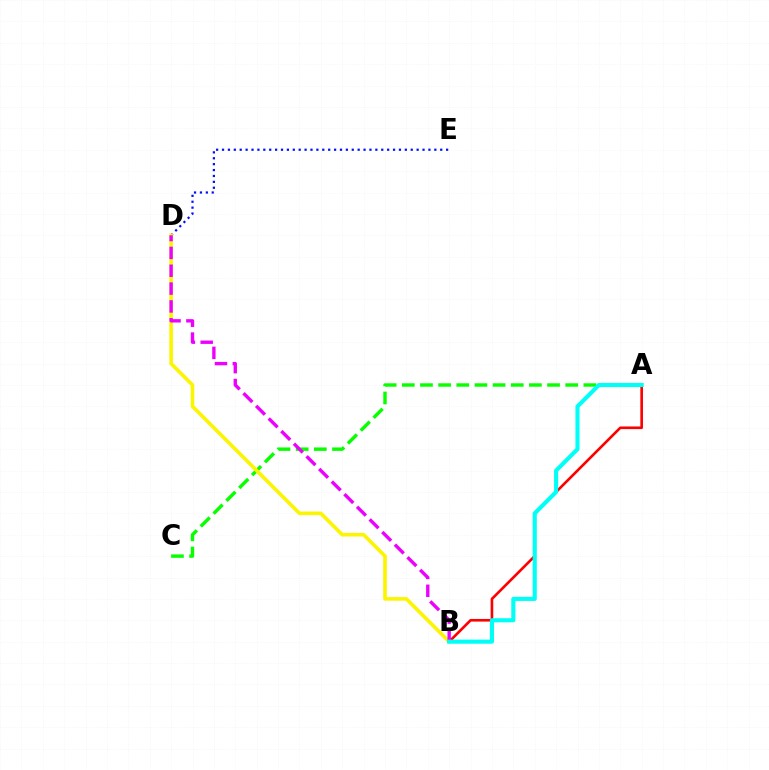{('D', 'E'): [{'color': '#0010ff', 'line_style': 'dotted', 'thickness': 1.6}], ('A', 'C'): [{'color': '#08ff00', 'line_style': 'dashed', 'thickness': 2.47}], ('A', 'B'): [{'color': '#ff0000', 'line_style': 'solid', 'thickness': 1.9}, {'color': '#00fff6', 'line_style': 'solid', 'thickness': 2.95}], ('B', 'D'): [{'color': '#fcf500', 'line_style': 'solid', 'thickness': 2.59}, {'color': '#ee00ff', 'line_style': 'dashed', 'thickness': 2.42}]}